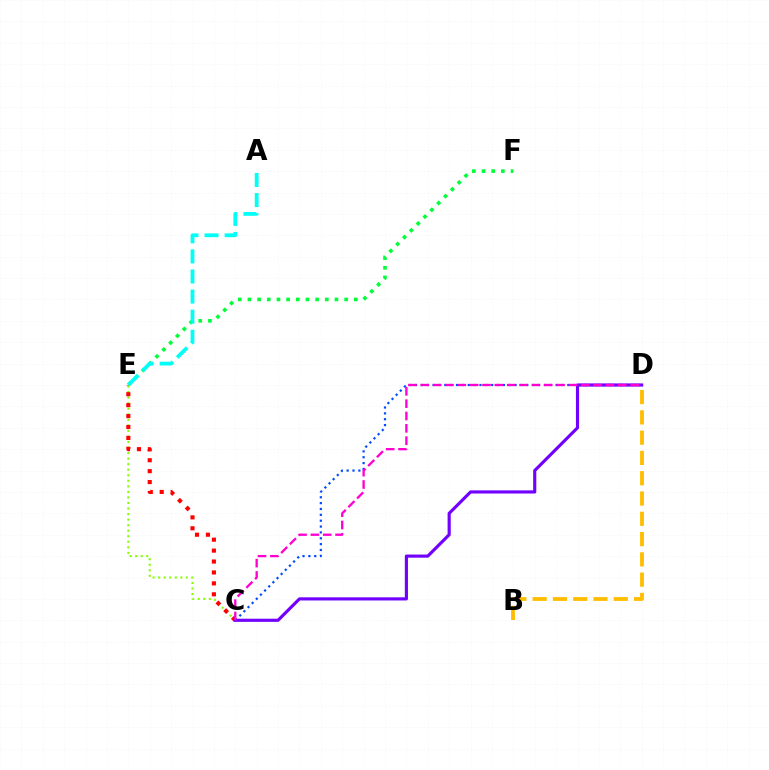{('B', 'D'): [{'color': '#ffbd00', 'line_style': 'dashed', 'thickness': 2.76}], ('C', 'E'): [{'color': '#84ff00', 'line_style': 'dotted', 'thickness': 1.51}, {'color': '#ff0000', 'line_style': 'dotted', 'thickness': 2.97}], ('C', 'D'): [{'color': '#004bff', 'line_style': 'dotted', 'thickness': 1.59}, {'color': '#7200ff', 'line_style': 'solid', 'thickness': 2.27}, {'color': '#ff00cf', 'line_style': 'dashed', 'thickness': 1.68}], ('E', 'F'): [{'color': '#00ff39', 'line_style': 'dotted', 'thickness': 2.63}], ('A', 'E'): [{'color': '#00fff6', 'line_style': 'dashed', 'thickness': 2.73}]}